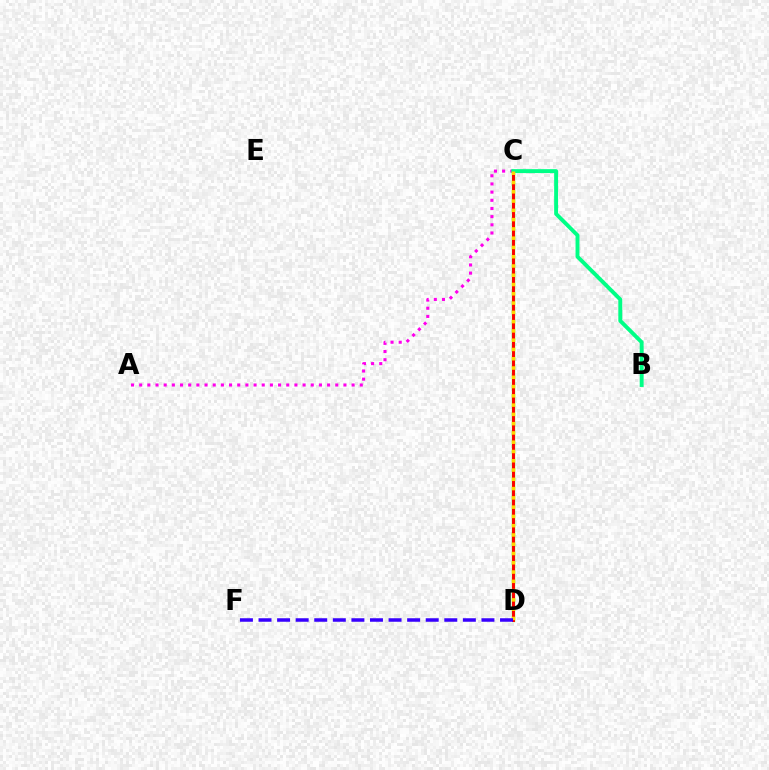{('A', 'C'): [{'color': '#ff00ed', 'line_style': 'dotted', 'thickness': 2.22}], ('C', 'D'): [{'color': '#009eff', 'line_style': 'solid', 'thickness': 2.03}, {'color': '#4fff00', 'line_style': 'solid', 'thickness': 2.36}, {'color': '#ff0000', 'line_style': 'solid', 'thickness': 2.11}, {'color': '#ffd500', 'line_style': 'dotted', 'thickness': 2.52}], ('B', 'C'): [{'color': '#00ff86', 'line_style': 'solid', 'thickness': 2.82}], ('D', 'F'): [{'color': '#3700ff', 'line_style': 'dashed', 'thickness': 2.52}]}